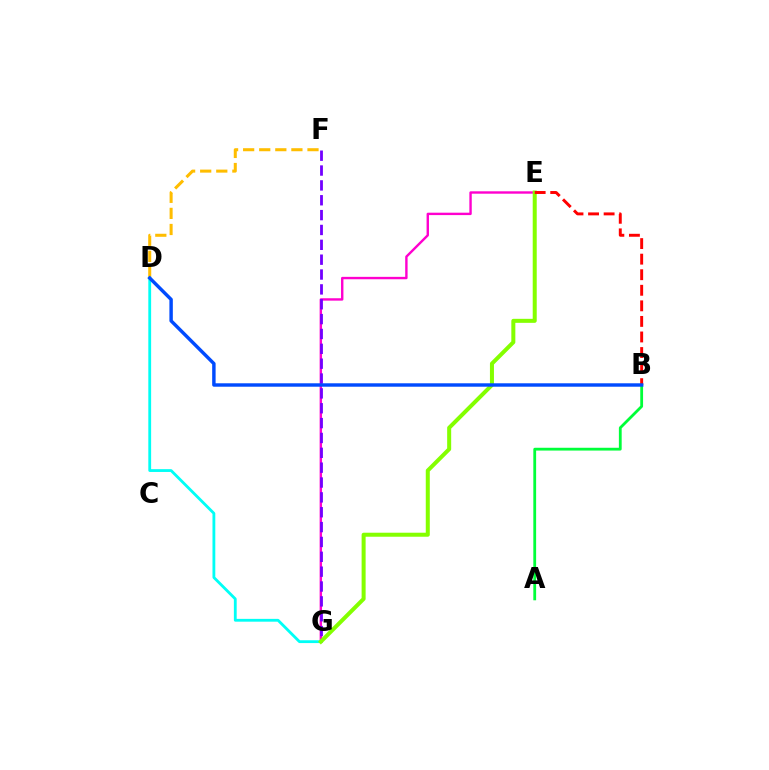{('D', 'F'): [{'color': '#ffbd00', 'line_style': 'dashed', 'thickness': 2.19}], ('E', 'G'): [{'color': '#ff00cf', 'line_style': 'solid', 'thickness': 1.73}, {'color': '#84ff00', 'line_style': 'solid', 'thickness': 2.89}], ('A', 'B'): [{'color': '#00ff39', 'line_style': 'solid', 'thickness': 2.01}], ('D', 'G'): [{'color': '#00fff6', 'line_style': 'solid', 'thickness': 2.03}], ('F', 'G'): [{'color': '#7200ff', 'line_style': 'dashed', 'thickness': 2.02}], ('B', 'E'): [{'color': '#ff0000', 'line_style': 'dashed', 'thickness': 2.11}], ('B', 'D'): [{'color': '#004bff', 'line_style': 'solid', 'thickness': 2.47}]}